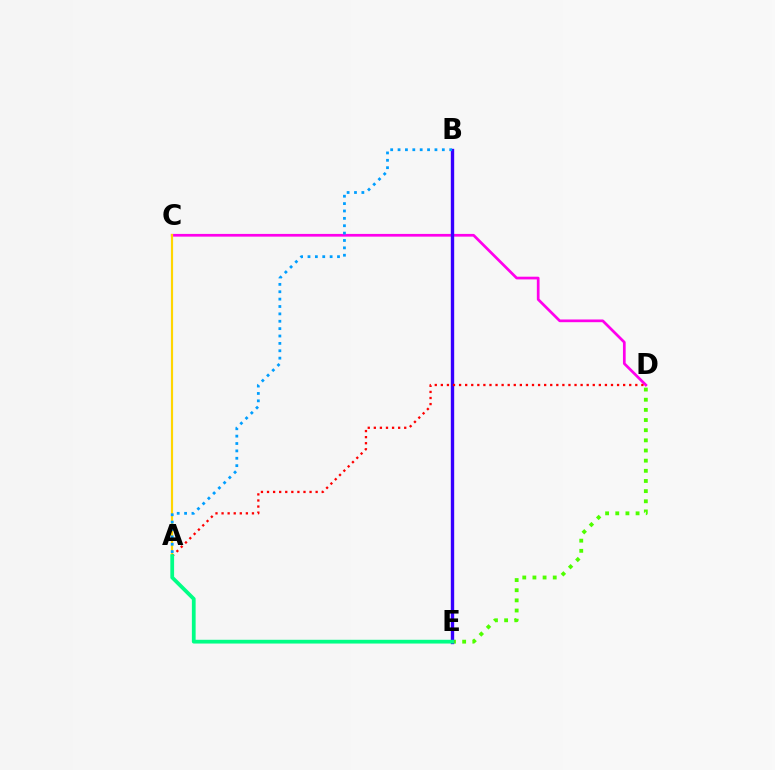{('C', 'D'): [{'color': '#ff00ed', 'line_style': 'solid', 'thickness': 1.96}], ('A', 'C'): [{'color': '#ffd500', 'line_style': 'solid', 'thickness': 1.57}], ('D', 'E'): [{'color': '#4fff00', 'line_style': 'dotted', 'thickness': 2.76}], ('B', 'E'): [{'color': '#3700ff', 'line_style': 'solid', 'thickness': 2.43}], ('A', 'B'): [{'color': '#009eff', 'line_style': 'dotted', 'thickness': 2.0}], ('A', 'D'): [{'color': '#ff0000', 'line_style': 'dotted', 'thickness': 1.65}], ('A', 'E'): [{'color': '#00ff86', 'line_style': 'solid', 'thickness': 2.7}]}